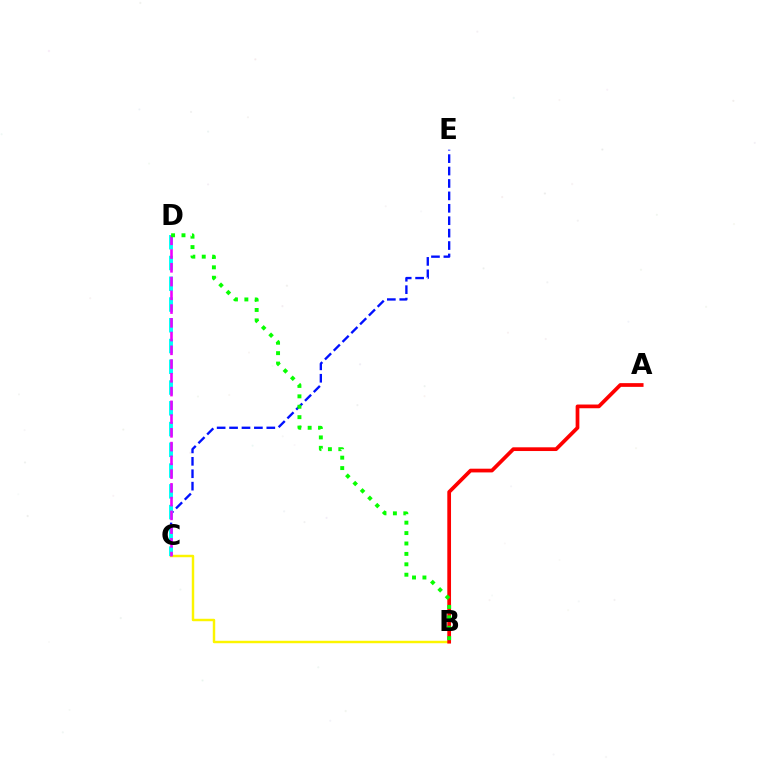{('C', 'E'): [{'color': '#0010ff', 'line_style': 'dashed', 'thickness': 1.69}], ('B', 'C'): [{'color': '#fcf500', 'line_style': 'solid', 'thickness': 1.76}], ('A', 'B'): [{'color': '#ff0000', 'line_style': 'solid', 'thickness': 2.68}], ('C', 'D'): [{'color': '#00fff6', 'line_style': 'dashed', 'thickness': 2.82}, {'color': '#ee00ff', 'line_style': 'dashed', 'thickness': 1.87}], ('B', 'D'): [{'color': '#08ff00', 'line_style': 'dotted', 'thickness': 2.83}]}